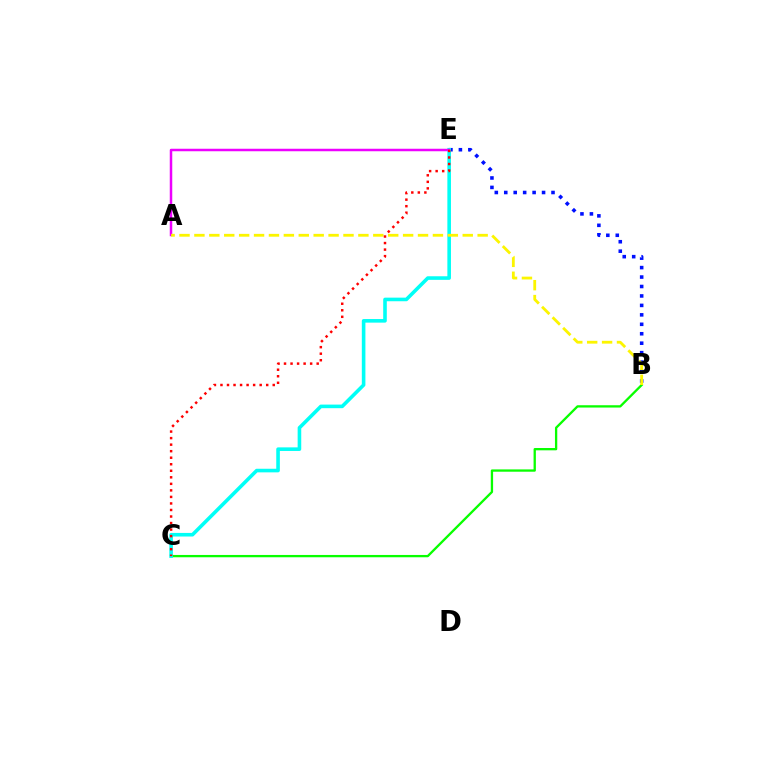{('B', 'C'): [{'color': '#08ff00', 'line_style': 'solid', 'thickness': 1.66}], ('B', 'E'): [{'color': '#0010ff', 'line_style': 'dotted', 'thickness': 2.57}], ('C', 'E'): [{'color': '#00fff6', 'line_style': 'solid', 'thickness': 2.59}, {'color': '#ff0000', 'line_style': 'dotted', 'thickness': 1.78}], ('A', 'E'): [{'color': '#ee00ff', 'line_style': 'solid', 'thickness': 1.8}], ('A', 'B'): [{'color': '#fcf500', 'line_style': 'dashed', 'thickness': 2.03}]}